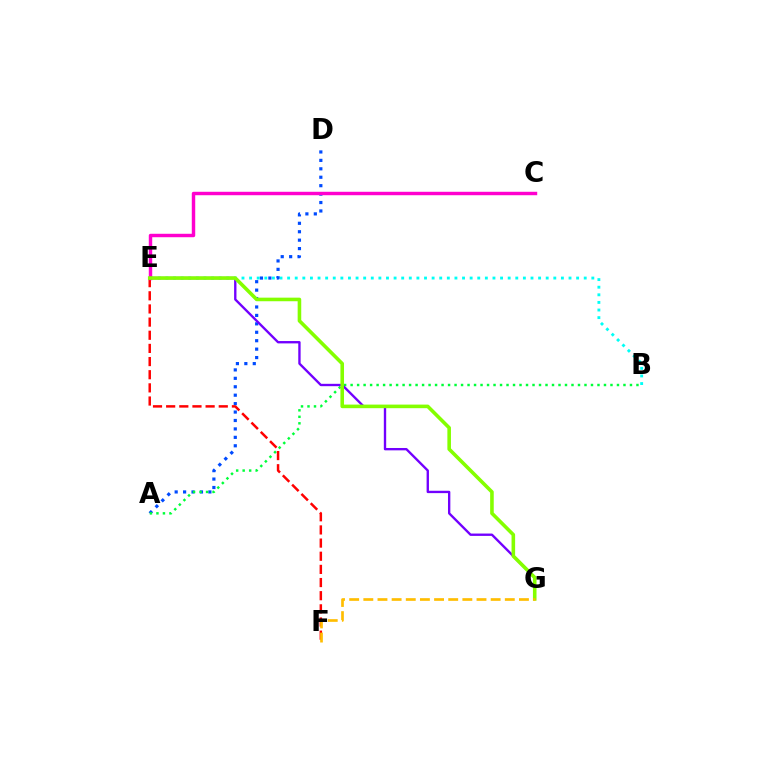{('B', 'E'): [{'color': '#00fff6', 'line_style': 'dotted', 'thickness': 2.07}], ('A', 'D'): [{'color': '#004bff', 'line_style': 'dotted', 'thickness': 2.29}], ('A', 'B'): [{'color': '#00ff39', 'line_style': 'dotted', 'thickness': 1.77}], ('E', 'F'): [{'color': '#ff0000', 'line_style': 'dashed', 'thickness': 1.79}], ('C', 'E'): [{'color': '#ff00cf', 'line_style': 'solid', 'thickness': 2.47}], ('E', 'G'): [{'color': '#7200ff', 'line_style': 'solid', 'thickness': 1.7}, {'color': '#84ff00', 'line_style': 'solid', 'thickness': 2.58}], ('F', 'G'): [{'color': '#ffbd00', 'line_style': 'dashed', 'thickness': 1.92}]}